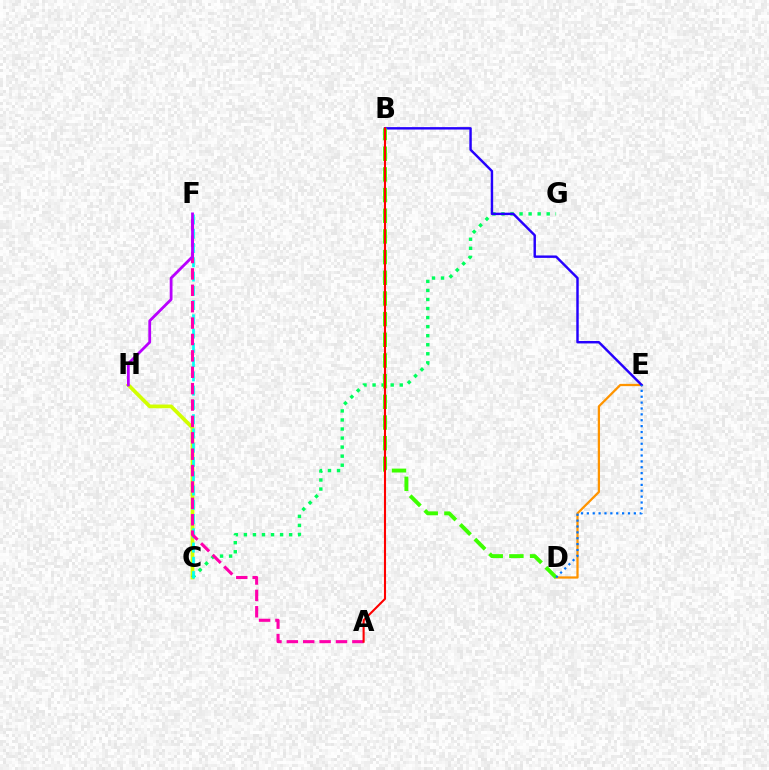{('D', 'E'): [{'color': '#ff9400', 'line_style': 'solid', 'thickness': 1.62}, {'color': '#0074ff', 'line_style': 'dotted', 'thickness': 1.6}], ('C', 'H'): [{'color': '#d1ff00', 'line_style': 'solid', 'thickness': 2.67}], ('C', 'G'): [{'color': '#00ff5c', 'line_style': 'dotted', 'thickness': 2.46}], ('B', 'E'): [{'color': '#2500ff', 'line_style': 'solid', 'thickness': 1.75}], ('C', 'F'): [{'color': '#00fff6', 'line_style': 'dashed', 'thickness': 1.94}], ('A', 'F'): [{'color': '#ff00ac', 'line_style': 'dashed', 'thickness': 2.23}], ('B', 'D'): [{'color': '#3dff00', 'line_style': 'dashed', 'thickness': 2.81}], ('A', 'B'): [{'color': '#ff0000', 'line_style': 'solid', 'thickness': 1.5}], ('F', 'H'): [{'color': '#b900ff', 'line_style': 'solid', 'thickness': 2.01}]}